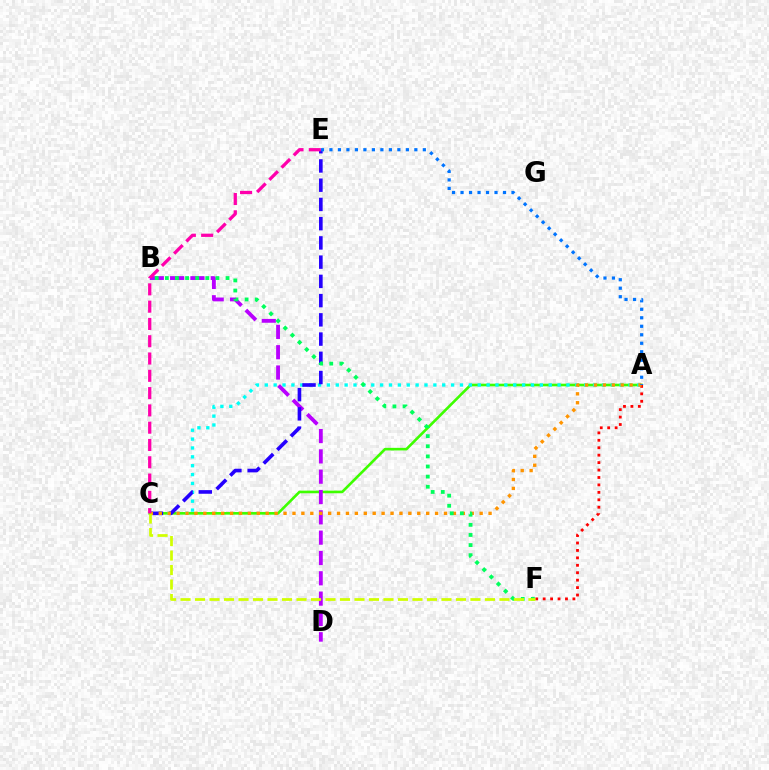{('A', 'C'): [{'color': '#3dff00', 'line_style': 'solid', 'thickness': 1.89}, {'color': '#00fff6', 'line_style': 'dotted', 'thickness': 2.41}, {'color': '#ff9400', 'line_style': 'dotted', 'thickness': 2.42}], ('B', 'D'): [{'color': '#b900ff', 'line_style': 'dashed', 'thickness': 2.76}], ('A', 'F'): [{'color': '#ff0000', 'line_style': 'dotted', 'thickness': 2.02}], ('C', 'E'): [{'color': '#2500ff', 'line_style': 'dashed', 'thickness': 2.61}, {'color': '#ff00ac', 'line_style': 'dashed', 'thickness': 2.35}], ('A', 'E'): [{'color': '#0074ff', 'line_style': 'dotted', 'thickness': 2.31}], ('B', 'F'): [{'color': '#00ff5c', 'line_style': 'dotted', 'thickness': 2.75}], ('C', 'F'): [{'color': '#d1ff00', 'line_style': 'dashed', 'thickness': 1.97}]}